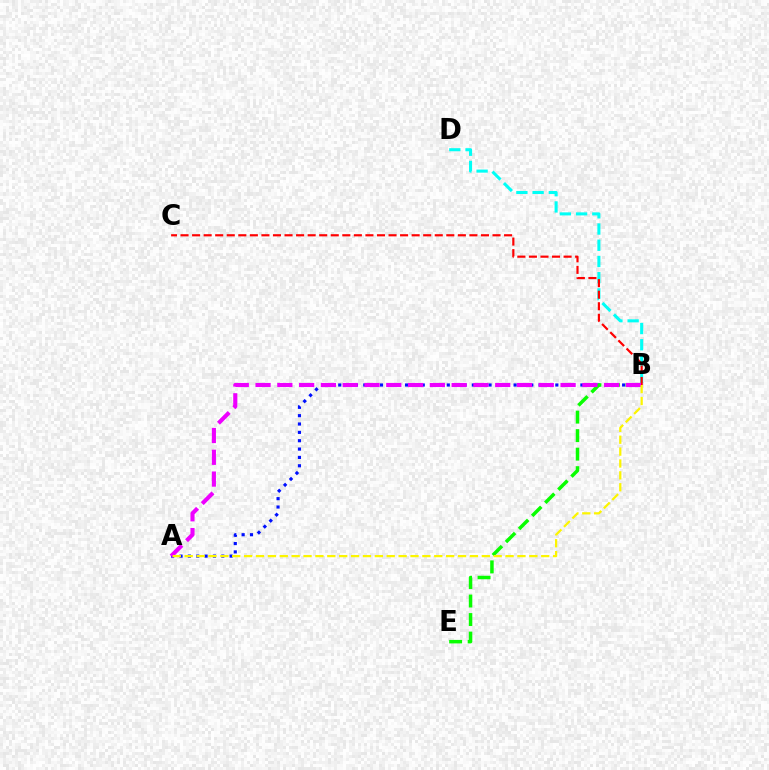{('A', 'B'): [{'color': '#0010ff', 'line_style': 'dotted', 'thickness': 2.27}, {'color': '#ee00ff', 'line_style': 'dashed', 'thickness': 2.96}, {'color': '#fcf500', 'line_style': 'dashed', 'thickness': 1.61}], ('B', 'D'): [{'color': '#00fff6', 'line_style': 'dashed', 'thickness': 2.2}], ('B', 'C'): [{'color': '#ff0000', 'line_style': 'dashed', 'thickness': 1.57}], ('B', 'E'): [{'color': '#08ff00', 'line_style': 'dashed', 'thickness': 2.52}]}